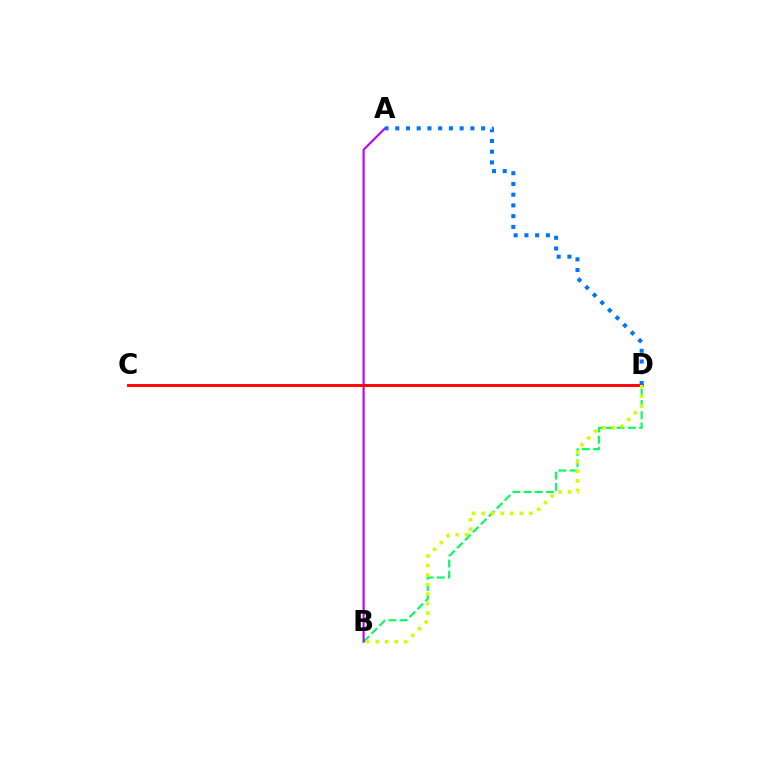{('B', 'D'): [{'color': '#00ff5c', 'line_style': 'dashed', 'thickness': 1.53}, {'color': '#d1ff00', 'line_style': 'dotted', 'thickness': 2.58}], ('A', 'B'): [{'color': '#b900ff', 'line_style': 'solid', 'thickness': 1.52}], ('C', 'D'): [{'color': '#ff0000', 'line_style': 'solid', 'thickness': 2.07}], ('A', 'D'): [{'color': '#0074ff', 'line_style': 'dotted', 'thickness': 2.92}]}